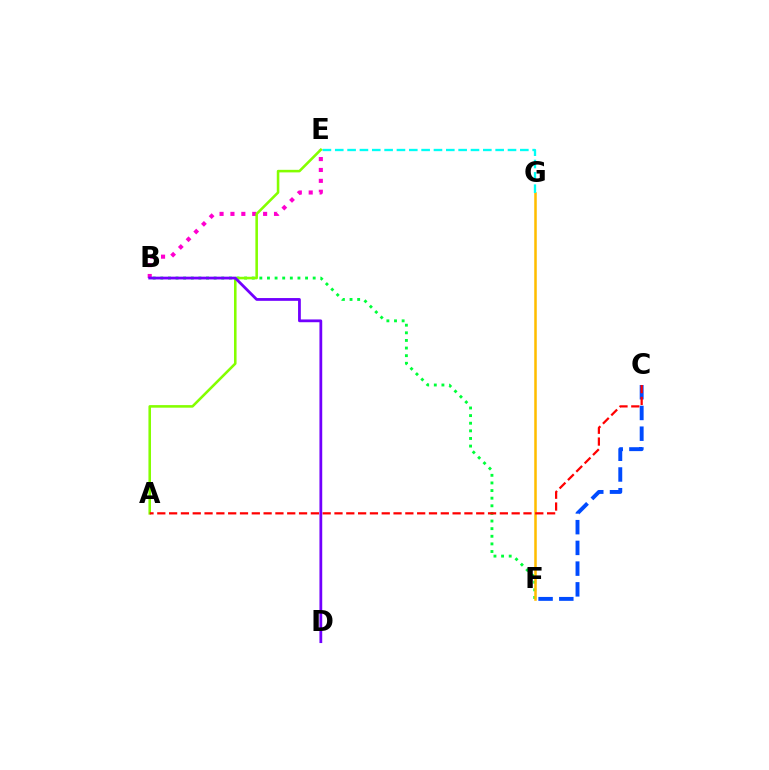{('B', 'F'): [{'color': '#00ff39', 'line_style': 'dotted', 'thickness': 2.07}], ('B', 'E'): [{'color': '#ff00cf', 'line_style': 'dotted', 'thickness': 2.96}], ('F', 'G'): [{'color': '#ffbd00', 'line_style': 'solid', 'thickness': 1.82}], ('E', 'G'): [{'color': '#00fff6', 'line_style': 'dashed', 'thickness': 1.68}], ('A', 'E'): [{'color': '#84ff00', 'line_style': 'solid', 'thickness': 1.85}], ('C', 'F'): [{'color': '#004bff', 'line_style': 'dashed', 'thickness': 2.82}], ('A', 'C'): [{'color': '#ff0000', 'line_style': 'dashed', 'thickness': 1.6}], ('B', 'D'): [{'color': '#7200ff', 'line_style': 'solid', 'thickness': 2.0}]}